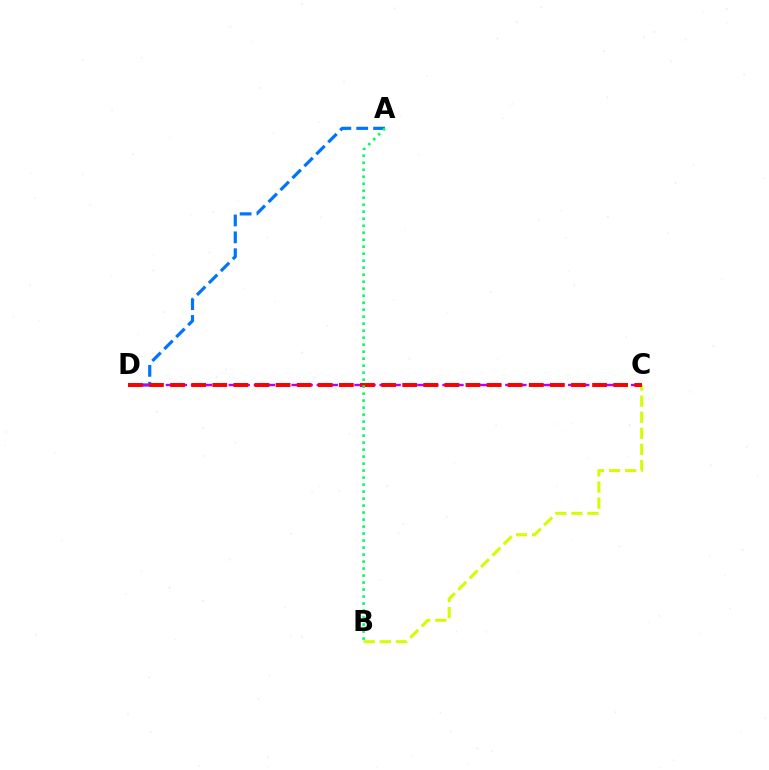{('A', 'D'): [{'color': '#0074ff', 'line_style': 'dashed', 'thickness': 2.29}], ('B', 'C'): [{'color': '#d1ff00', 'line_style': 'dashed', 'thickness': 2.18}], ('C', 'D'): [{'color': '#b900ff', 'line_style': 'dashed', 'thickness': 1.71}, {'color': '#ff0000', 'line_style': 'dashed', 'thickness': 2.87}], ('A', 'B'): [{'color': '#00ff5c', 'line_style': 'dotted', 'thickness': 1.9}]}